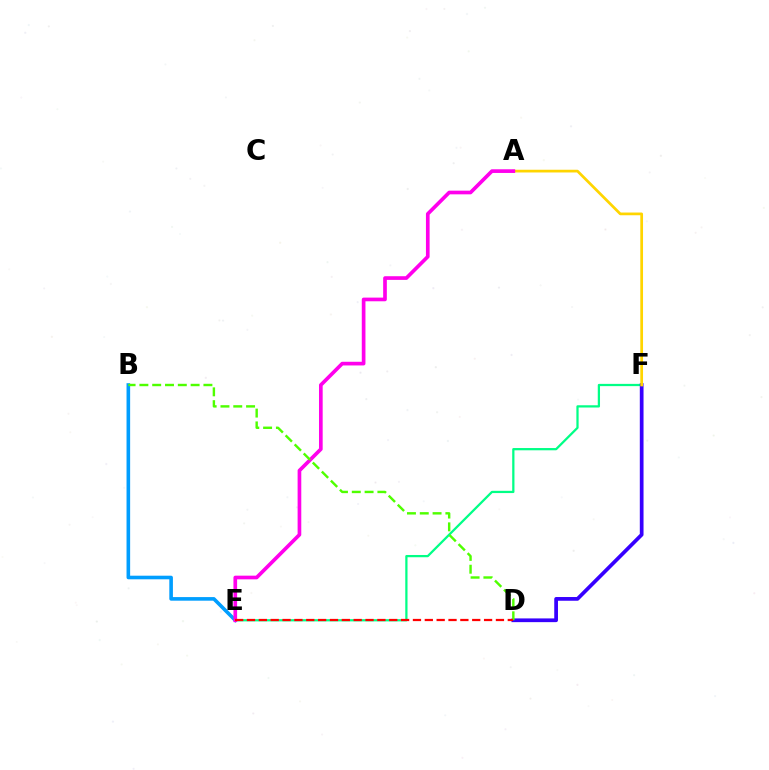{('E', 'F'): [{'color': '#00ff86', 'line_style': 'solid', 'thickness': 1.62}], ('B', 'E'): [{'color': '#009eff', 'line_style': 'solid', 'thickness': 2.6}], ('D', 'F'): [{'color': '#3700ff', 'line_style': 'solid', 'thickness': 2.68}], ('A', 'F'): [{'color': '#ffd500', 'line_style': 'solid', 'thickness': 1.96}], ('A', 'E'): [{'color': '#ff00ed', 'line_style': 'solid', 'thickness': 2.65}], ('B', 'D'): [{'color': '#4fff00', 'line_style': 'dashed', 'thickness': 1.74}], ('D', 'E'): [{'color': '#ff0000', 'line_style': 'dashed', 'thickness': 1.61}]}